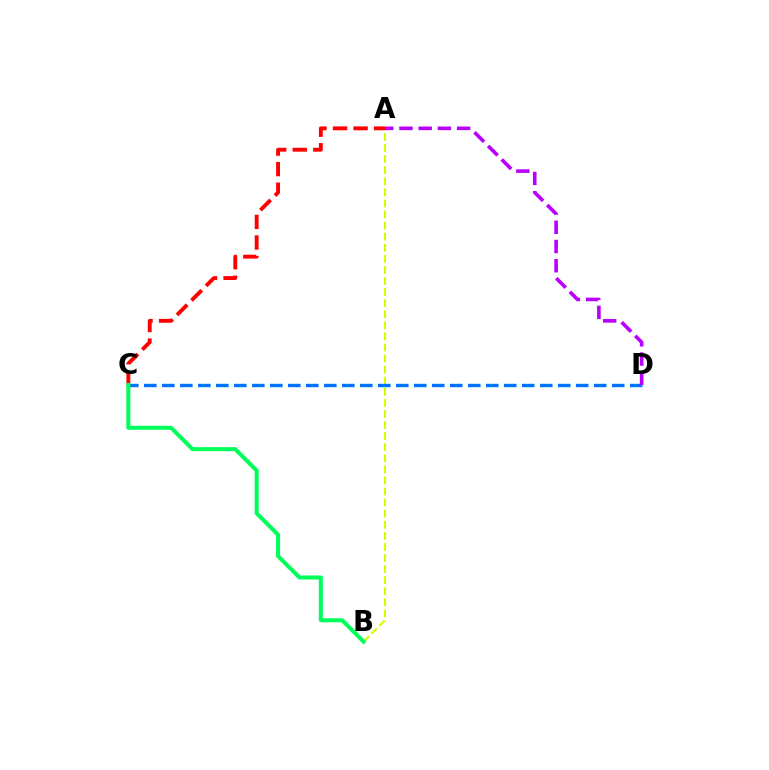{('A', 'B'): [{'color': '#d1ff00', 'line_style': 'dashed', 'thickness': 1.51}], ('A', 'C'): [{'color': '#ff0000', 'line_style': 'dashed', 'thickness': 2.79}], ('C', 'D'): [{'color': '#0074ff', 'line_style': 'dashed', 'thickness': 2.44}], ('A', 'D'): [{'color': '#b900ff', 'line_style': 'dashed', 'thickness': 2.61}], ('B', 'C'): [{'color': '#00ff5c', 'line_style': 'solid', 'thickness': 2.91}]}